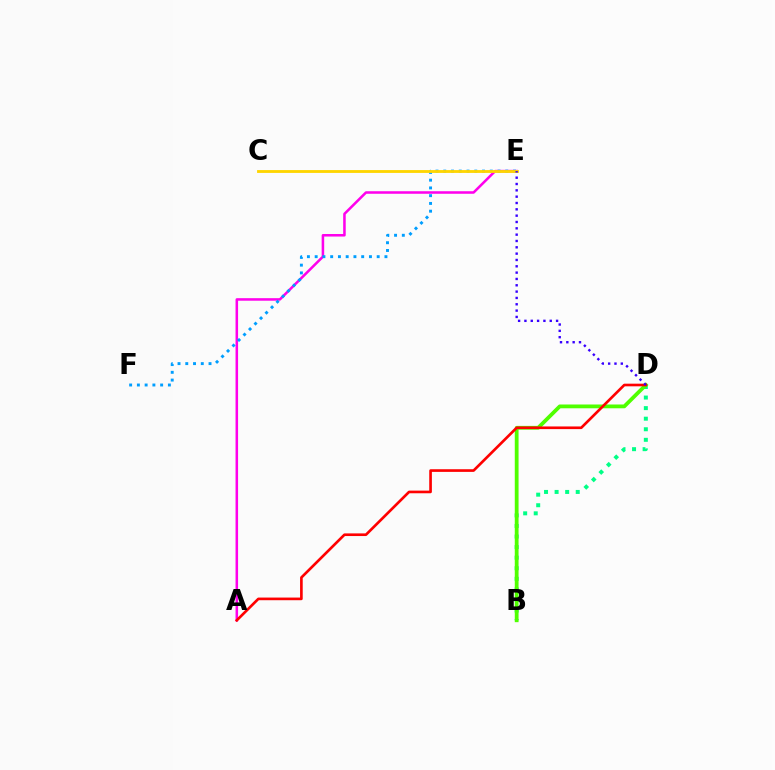{('B', 'D'): [{'color': '#00ff86', 'line_style': 'dotted', 'thickness': 2.87}, {'color': '#4fff00', 'line_style': 'solid', 'thickness': 2.72}], ('A', 'E'): [{'color': '#ff00ed', 'line_style': 'solid', 'thickness': 1.83}], ('E', 'F'): [{'color': '#009eff', 'line_style': 'dotted', 'thickness': 2.11}], ('C', 'E'): [{'color': '#ffd500', 'line_style': 'solid', 'thickness': 2.04}], ('A', 'D'): [{'color': '#ff0000', 'line_style': 'solid', 'thickness': 1.91}], ('D', 'E'): [{'color': '#3700ff', 'line_style': 'dotted', 'thickness': 1.72}]}